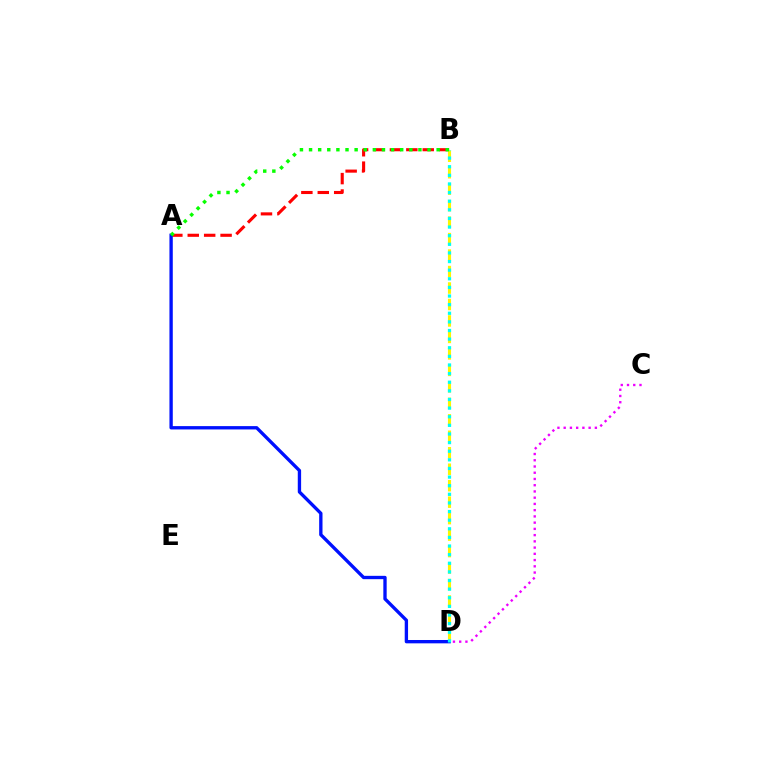{('A', 'B'): [{'color': '#ff0000', 'line_style': 'dashed', 'thickness': 2.23}, {'color': '#08ff00', 'line_style': 'dotted', 'thickness': 2.48}], ('A', 'D'): [{'color': '#0010ff', 'line_style': 'solid', 'thickness': 2.4}], ('B', 'D'): [{'color': '#fcf500', 'line_style': 'dashed', 'thickness': 2.24}, {'color': '#00fff6', 'line_style': 'dotted', 'thickness': 2.34}], ('C', 'D'): [{'color': '#ee00ff', 'line_style': 'dotted', 'thickness': 1.7}]}